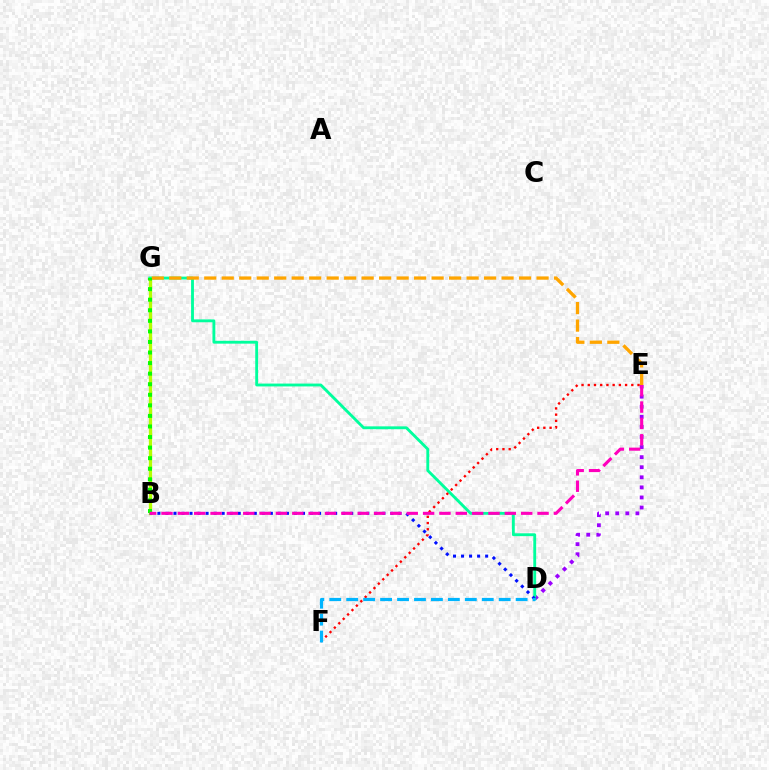{('B', 'G'): [{'color': '#b3ff00', 'line_style': 'solid', 'thickness': 2.39}, {'color': '#08ff00', 'line_style': 'dotted', 'thickness': 2.87}], ('D', 'E'): [{'color': '#9b00ff', 'line_style': 'dotted', 'thickness': 2.74}], ('D', 'G'): [{'color': '#00ff9d', 'line_style': 'solid', 'thickness': 2.05}], ('E', 'G'): [{'color': '#ffa500', 'line_style': 'dashed', 'thickness': 2.38}], ('B', 'D'): [{'color': '#0010ff', 'line_style': 'dotted', 'thickness': 2.18}], ('E', 'F'): [{'color': '#ff0000', 'line_style': 'dotted', 'thickness': 1.69}], ('D', 'F'): [{'color': '#00b5ff', 'line_style': 'dashed', 'thickness': 2.3}], ('B', 'E'): [{'color': '#ff00bd', 'line_style': 'dashed', 'thickness': 2.22}]}